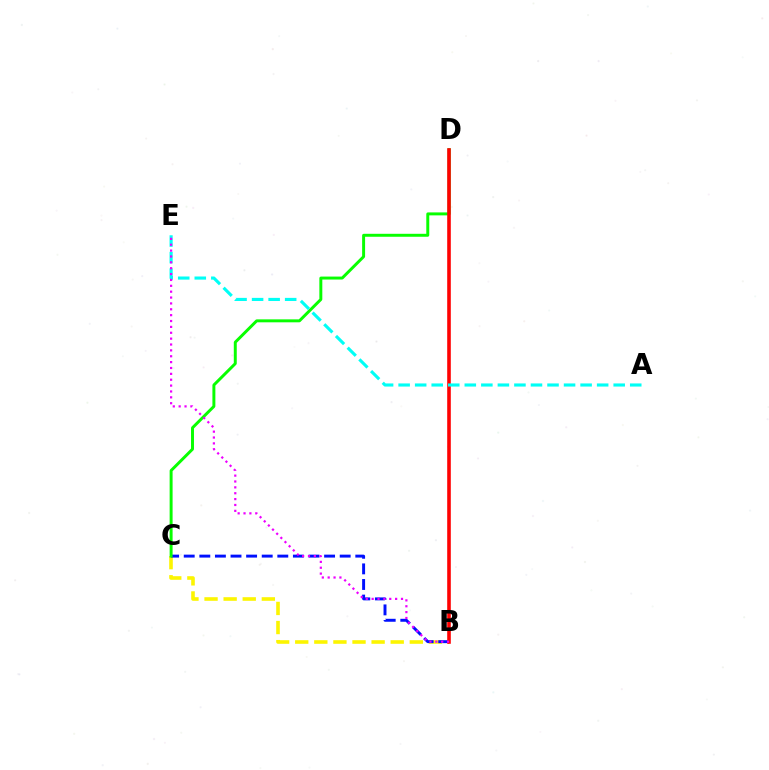{('B', 'C'): [{'color': '#fcf500', 'line_style': 'dashed', 'thickness': 2.59}, {'color': '#0010ff', 'line_style': 'dashed', 'thickness': 2.12}], ('C', 'D'): [{'color': '#08ff00', 'line_style': 'solid', 'thickness': 2.13}], ('B', 'D'): [{'color': '#ff0000', 'line_style': 'solid', 'thickness': 2.59}], ('A', 'E'): [{'color': '#00fff6', 'line_style': 'dashed', 'thickness': 2.25}], ('B', 'E'): [{'color': '#ee00ff', 'line_style': 'dotted', 'thickness': 1.59}]}